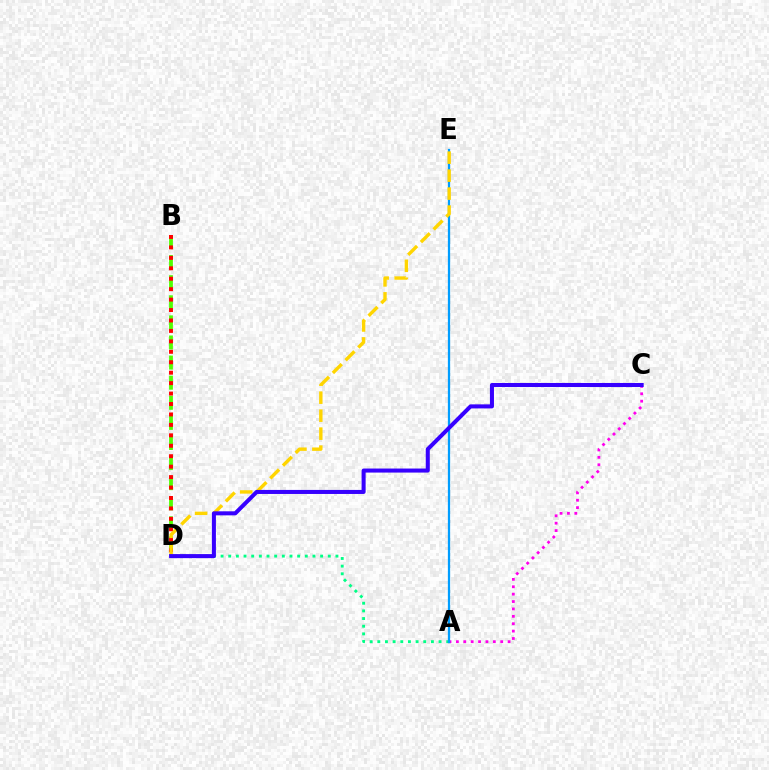{('B', 'D'): [{'color': '#4fff00', 'line_style': 'dashed', 'thickness': 2.73}, {'color': '#ff0000', 'line_style': 'dotted', 'thickness': 2.84}], ('A', 'C'): [{'color': '#ff00ed', 'line_style': 'dotted', 'thickness': 2.01}], ('A', 'D'): [{'color': '#00ff86', 'line_style': 'dotted', 'thickness': 2.08}], ('A', 'E'): [{'color': '#009eff', 'line_style': 'solid', 'thickness': 1.63}], ('D', 'E'): [{'color': '#ffd500', 'line_style': 'dashed', 'thickness': 2.44}], ('C', 'D'): [{'color': '#3700ff', 'line_style': 'solid', 'thickness': 2.91}]}